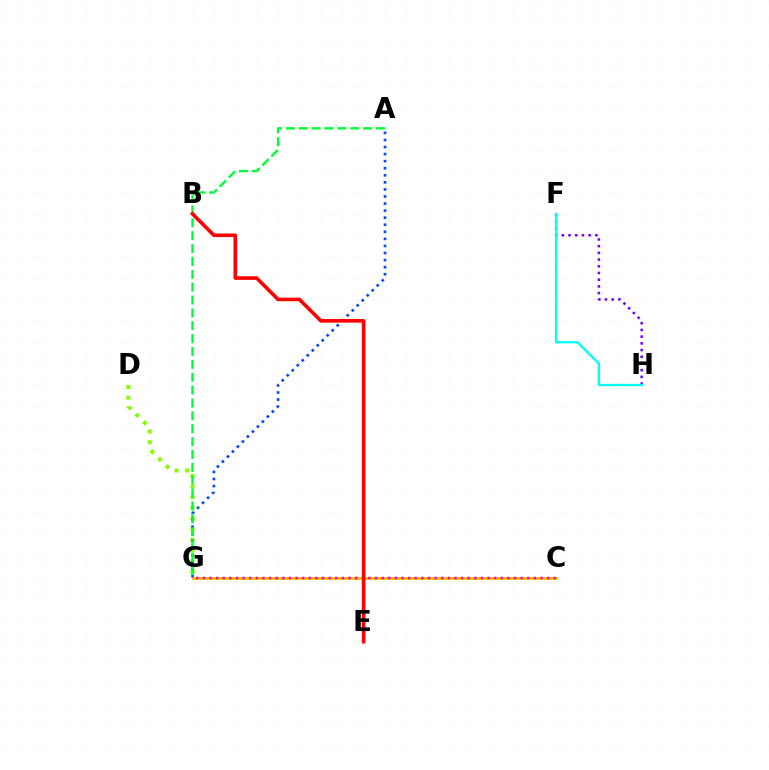{('C', 'G'): [{'color': '#ffbd00', 'line_style': 'solid', 'thickness': 2.07}, {'color': '#ff00cf', 'line_style': 'dotted', 'thickness': 1.8}], ('D', 'G'): [{'color': '#84ff00', 'line_style': 'dotted', 'thickness': 2.9}], ('F', 'H'): [{'color': '#7200ff', 'line_style': 'dotted', 'thickness': 1.82}, {'color': '#00fff6', 'line_style': 'solid', 'thickness': 1.68}], ('A', 'G'): [{'color': '#004bff', 'line_style': 'dotted', 'thickness': 1.92}, {'color': '#00ff39', 'line_style': 'dashed', 'thickness': 1.75}], ('B', 'E'): [{'color': '#ff0000', 'line_style': 'solid', 'thickness': 2.59}]}